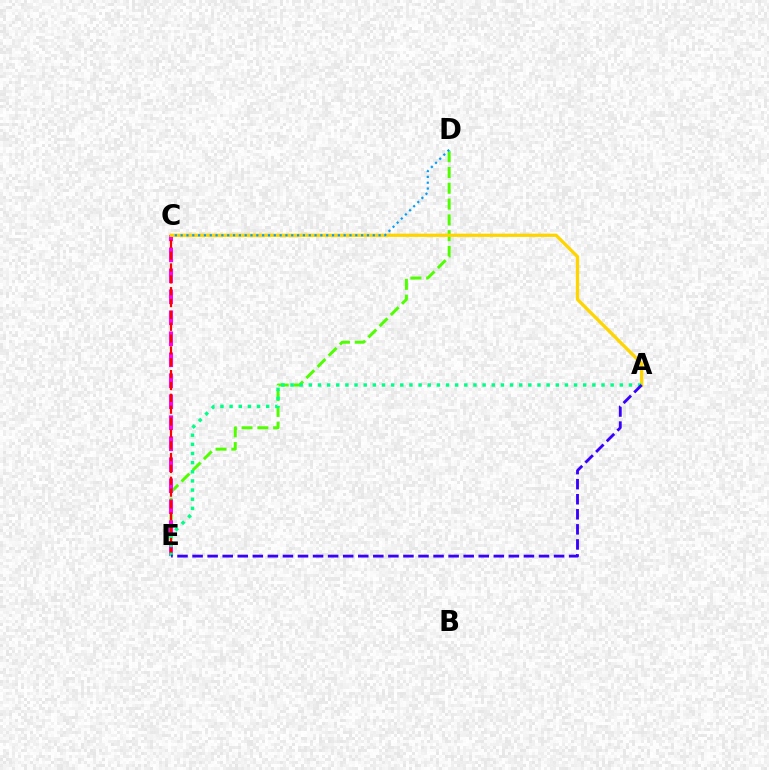{('D', 'E'): [{'color': '#4fff00', 'line_style': 'dashed', 'thickness': 2.15}], ('C', 'E'): [{'color': '#ff00ed', 'line_style': 'dashed', 'thickness': 2.85}, {'color': '#ff0000', 'line_style': 'dashed', 'thickness': 1.61}], ('A', 'C'): [{'color': '#ffd500', 'line_style': 'solid', 'thickness': 2.35}], ('C', 'D'): [{'color': '#009eff', 'line_style': 'dotted', 'thickness': 1.58}], ('A', 'E'): [{'color': '#00ff86', 'line_style': 'dotted', 'thickness': 2.49}, {'color': '#3700ff', 'line_style': 'dashed', 'thickness': 2.05}]}